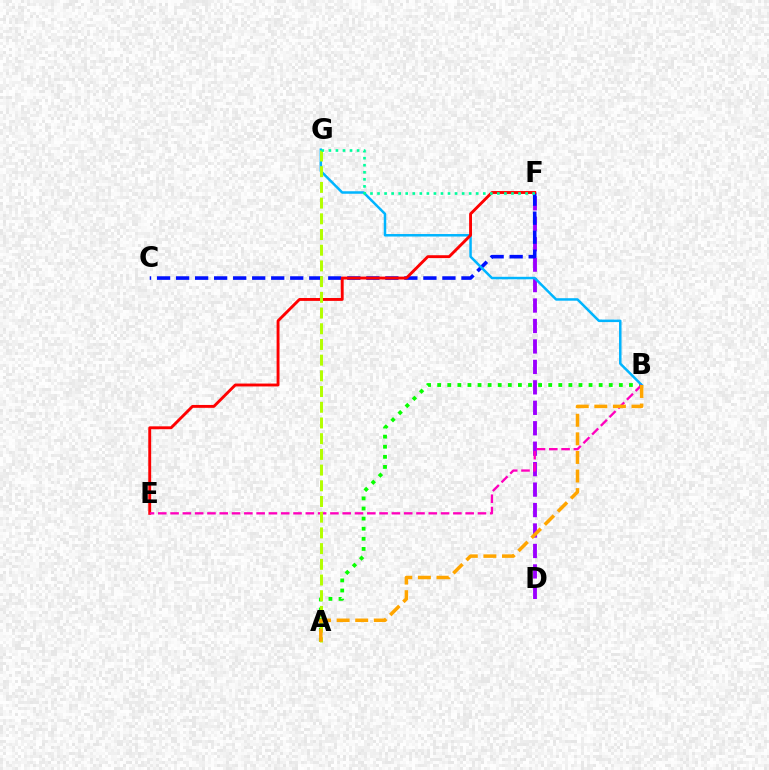{('D', 'F'): [{'color': '#9b00ff', 'line_style': 'dashed', 'thickness': 2.78}], ('C', 'F'): [{'color': '#0010ff', 'line_style': 'dashed', 'thickness': 2.58}], ('A', 'B'): [{'color': '#08ff00', 'line_style': 'dotted', 'thickness': 2.74}, {'color': '#ffa500', 'line_style': 'dashed', 'thickness': 2.53}], ('B', 'G'): [{'color': '#00b5ff', 'line_style': 'solid', 'thickness': 1.8}], ('E', 'F'): [{'color': '#ff0000', 'line_style': 'solid', 'thickness': 2.08}], ('B', 'E'): [{'color': '#ff00bd', 'line_style': 'dashed', 'thickness': 1.67}], ('A', 'G'): [{'color': '#b3ff00', 'line_style': 'dashed', 'thickness': 2.13}], ('F', 'G'): [{'color': '#00ff9d', 'line_style': 'dotted', 'thickness': 1.92}]}